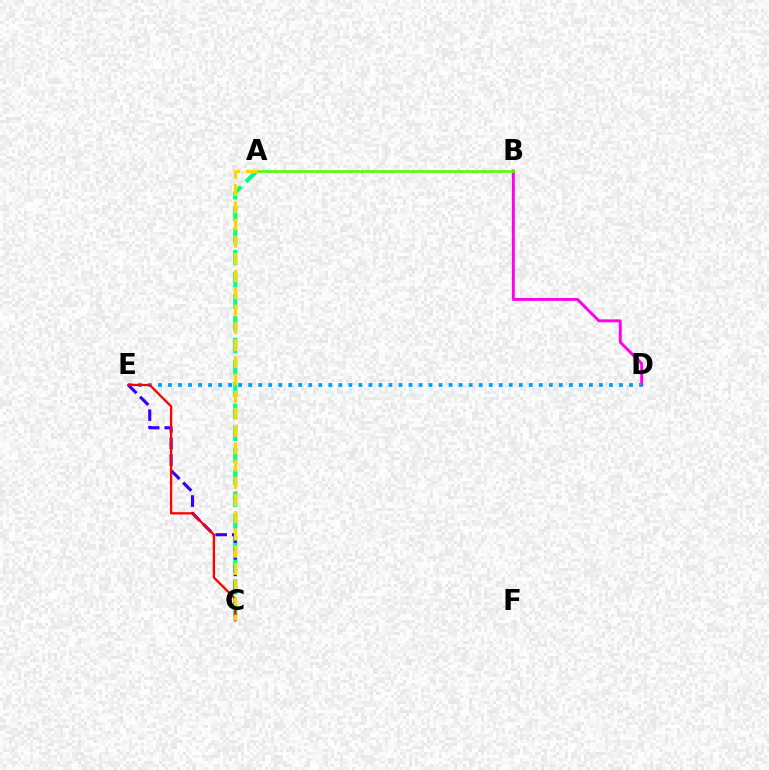{('B', 'D'): [{'color': '#ff00ed', 'line_style': 'solid', 'thickness': 2.11}], ('D', 'E'): [{'color': '#009eff', 'line_style': 'dotted', 'thickness': 2.72}], ('A', 'C'): [{'color': '#00ff86', 'line_style': 'dashed', 'thickness': 2.98}, {'color': '#ffd500', 'line_style': 'dashed', 'thickness': 2.34}], ('A', 'B'): [{'color': '#4fff00', 'line_style': 'solid', 'thickness': 1.87}], ('C', 'E'): [{'color': '#3700ff', 'line_style': 'dashed', 'thickness': 2.25}, {'color': '#ff0000', 'line_style': 'solid', 'thickness': 1.66}]}